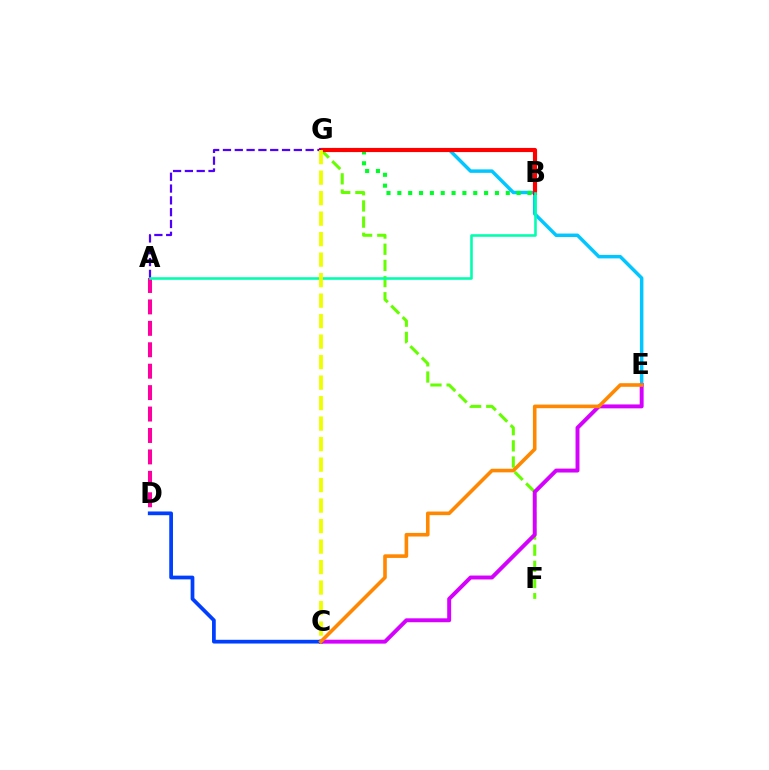{('A', 'D'): [{'color': '#ff00a0', 'line_style': 'dashed', 'thickness': 2.91}], ('F', 'G'): [{'color': '#66ff00', 'line_style': 'dashed', 'thickness': 2.2}], ('E', 'G'): [{'color': '#00c7ff', 'line_style': 'solid', 'thickness': 2.49}], ('B', 'G'): [{'color': '#00ff27', 'line_style': 'dotted', 'thickness': 2.95}, {'color': '#ff0000', 'line_style': 'solid', 'thickness': 2.99}], ('C', 'E'): [{'color': '#d600ff', 'line_style': 'solid', 'thickness': 2.83}, {'color': '#ff8800', 'line_style': 'solid', 'thickness': 2.6}], ('A', 'G'): [{'color': '#4f00ff', 'line_style': 'dashed', 'thickness': 1.6}], ('A', 'B'): [{'color': '#00ffaf', 'line_style': 'solid', 'thickness': 1.86}], ('C', 'D'): [{'color': '#003fff', 'line_style': 'solid', 'thickness': 2.69}], ('C', 'G'): [{'color': '#eeff00', 'line_style': 'dashed', 'thickness': 2.78}]}